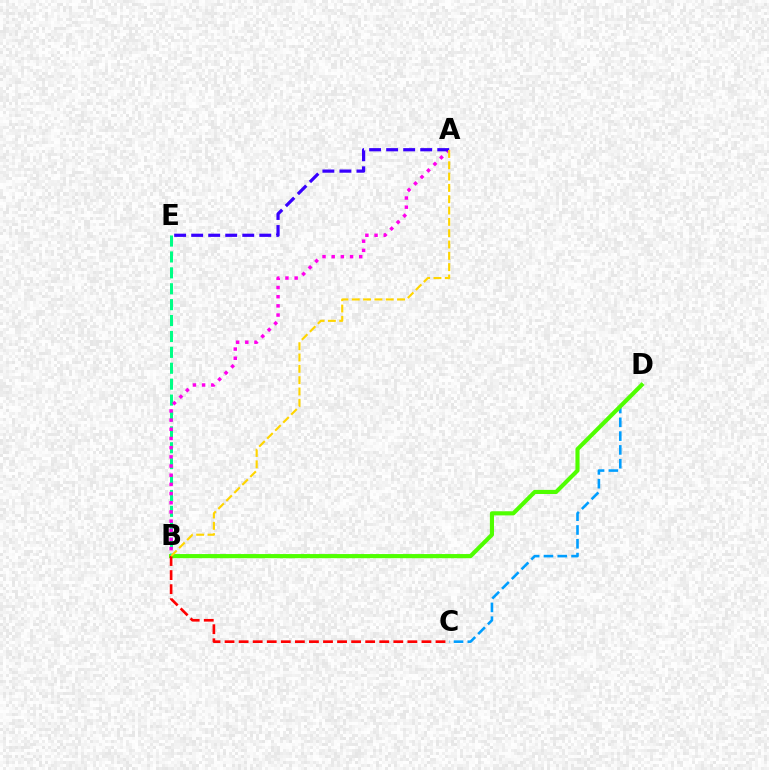{('C', 'D'): [{'color': '#009eff', 'line_style': 'dashed', 'thickness': 1.87}], ('B', 'D'): [{'color': '#4fff00', 'line_style': 'solid', 'thickness': 2.97}], ('B', 'E'): [{'color': '#00ff86', 'line_style': 'dashed', 'thickness': 2.16}], ('B', 'C'): [{'color': '#ff0000', 'line_style': 'dashed', 'thickness': 1.91}], ('A', 'B'): [{'color': '#ff00ed', 'line_style': 'dotted', 'thickness': 2.49}, {'color': '#ffd500', 'line_style': 'dashed', 'thickness': 1.54}], ('A', 'E'): [{'color': '#3700ff', 'line_style': 'dashed', 'thickness': 2.31}]}